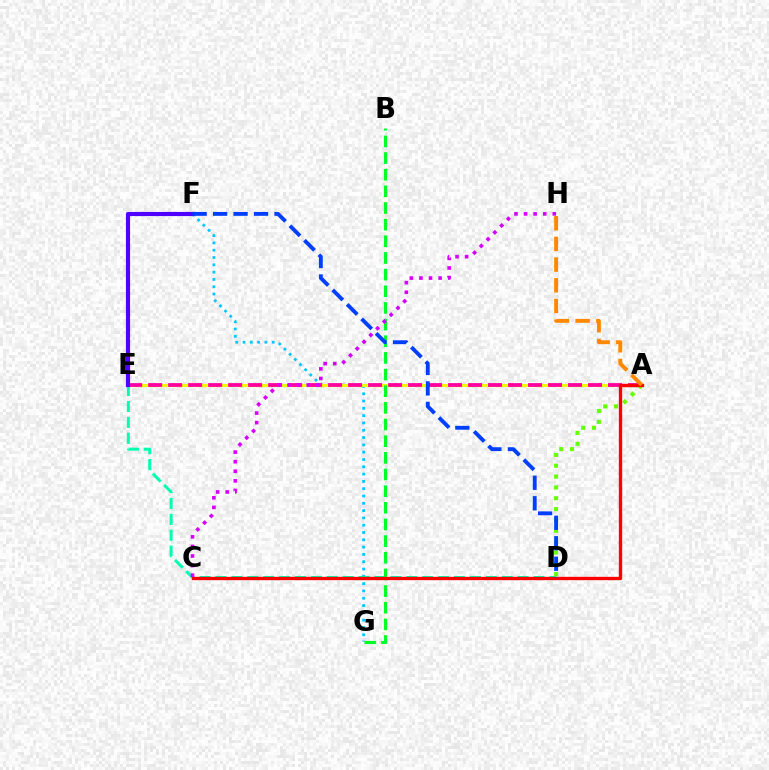{('F', 'G'): [{'color': '#00c7ff', 'line_style': 'dotted', 'thickness': 1.98}], ('A', 'E'): [{'color': '#eeff00', 'line_style': 'solid', 'thickness': 2.21}, {'color': '#ff00a0', 'line_style': 'dashed', 'thickness': 2.72}], ('D', 'E'): [{'color': '#00ffaf', 'line_style': 'dashed', 'thickness': 2.16}], ('B', 'G'): [{'color': '#00ff27', 'line_style': 'dashed', 'thickness': 2.26}], ('A', 'D'): [{'color': '#66ff00', 'line_style': 'dotted', 'thickness': 2.94}], ('A', 'C'): [{'color': '#ff0000', 'line_style': 'solid', 'thickness': 2.4}], ('E', 'F'): [{'color': '#4f00ff', 'line_style': 'solid', 'thickness': 2.98}], ('D', 'F'): [{'color': '#003fff', 'line_style': 'dashed', 'thickness': 2.78}], ('C', 'H'): [{'color': '#d600ff', 'line_style': 'dotted', 'thickness': 2.6}], ('A', 'H'): [{'color': '#ff8800', 'line_style': 'dashed', 'thickness': 2.81}]}